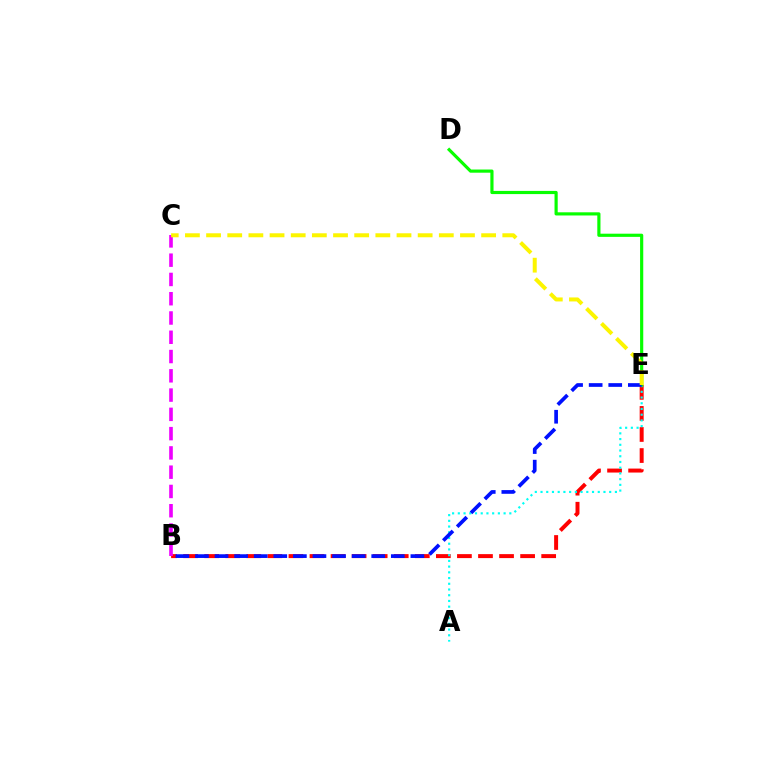{('B', 'E'): [{'color': '#ff0000', 'line_style': 'dashed', 'thickness': 2.86}, {'color': '#0010ff', 'line_style': 'dashed', 'thickness': 2.66}], ('A', 'E'): [{'color': '#00fff6', 'line_style': 'dotted', 'thickness': 1.55}], ('D', 'E'): [{'color': '#08ff00', 'line_style': 'solid', 'thickness': 2.28}], ('B', 'C'): [{'color': '#ee00ff', 'line_style': 'dashed', 'thickness': 2.62}], ('C', 'E'): [{'color': '#fcf500', 'line_style': 'dashed', 'thickness': 2.87}]}